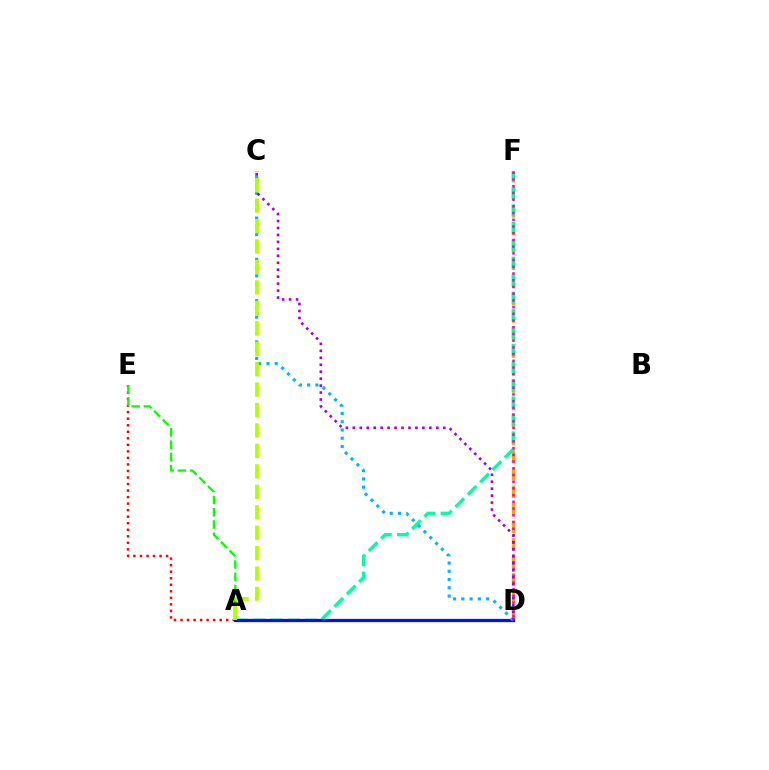{('D', 'F'): [{'color': '#ffa500', 'line_style': 'dashed', 'thickness': 2.38}, {'color': '#ff00bd', 'line_style': 'dotted', 'thickness': 1.82}], ('A', 'F'): [{'color': '#00ff9d', 'line_style': 'dashed', 'thickness': 2.37}], ('A', 'E'): [{'color': '#ff0000', 'line_style': 'dotted', 'thickness': 1.78}, {'color': '#08ff00', 'line_style': 'dashed', 'thickness': 1.66}], ('A', 'D'): [{'color': '#0010ff', 'line_style': 'solid', 'thickness': 2.34}], ('C', 'D'): [{'color': '#00b5ff', 'line_style': 'dotted', 'thickness': 2.24}, {'color': '#9b00ff', 'line_style': 'dotted', 'thickness': 1.89}], ('A', 'C'): [{'color': '#b3ff00', 'line_style': 'dashed', 'thickness': 2.78}]}